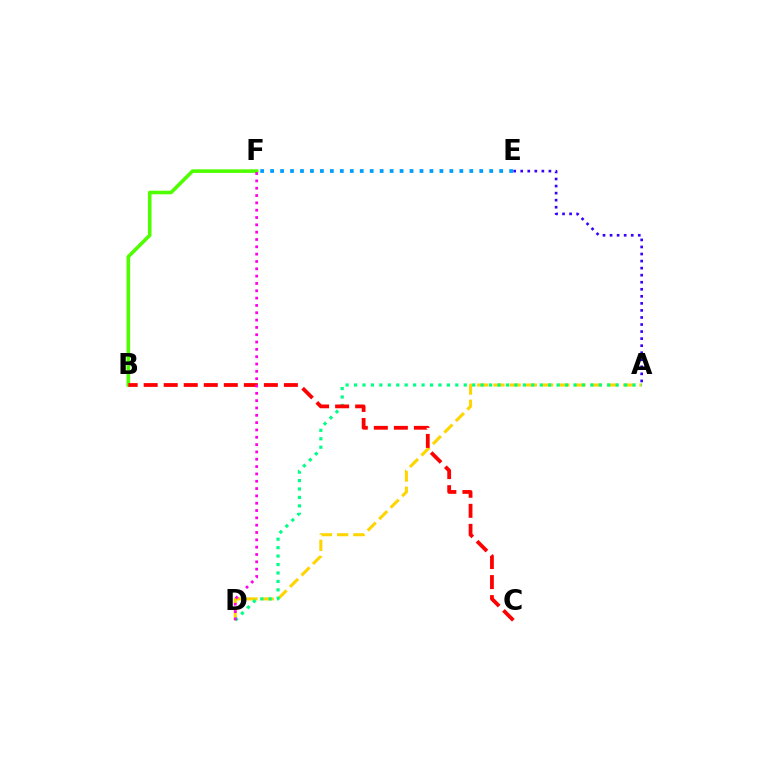{('A', 'D'): [{'color': '#ffd500', 'line_style': 'dashed', 'thickness': 2.2}, {'color': '#00ff86', 'line_style': 'dotted', 'thickness': 2.29}], ('E', 'F'): [{'color': '#009eff', 'line_style': 'dotted', 'thickness': 2.71}], ('B', 'F'): [{'color': '#4fff00', 'line_style': 'solid', 'thickness': 2.59}], ('A', 'E'): [{'color': '#3700ff', 'line_style': 'dotted', 'thickness': 1.92}], ('B', 'C'): [{'color': '#ff0000', 'line_style': 'dashed', 'thickness': 2.72}], ('D', 'F'): [{'color': '#ff00ed', 'line_style': 'dotted', 'thickness': 1.99}]}